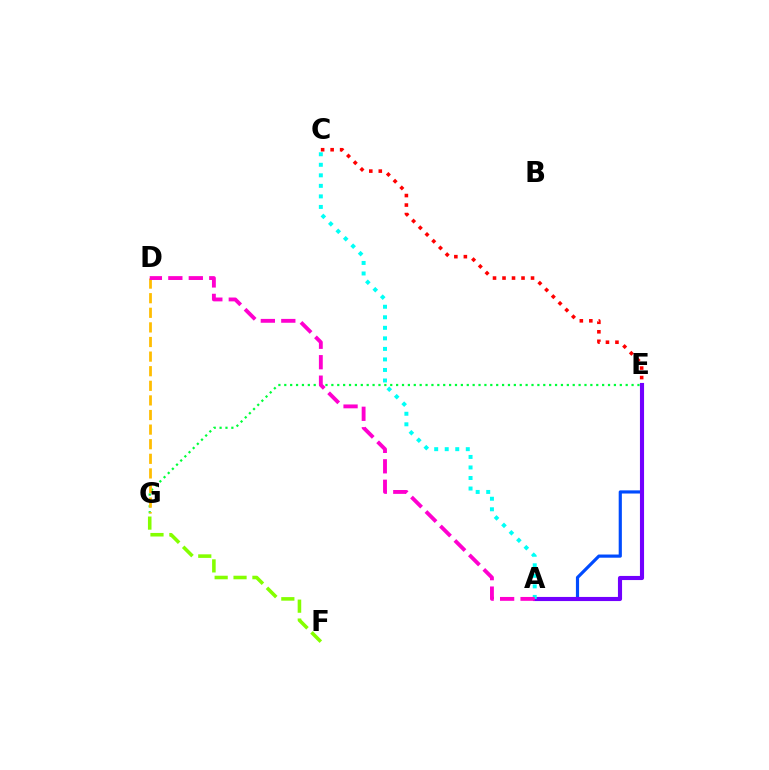{('C', 'E'): [{'color': '#ff0000', 'line_style': 'dotted', 'thickness': 2.58}], ('E', 'G'): [{'color': '#00ff39', 'line_style': 'dotted', 'thickness': 1.6}], ('A', 'E'): [{'color': '#004bff', 'line_style': 'solid', 'thickness': 2.28}, {'color': '#7200ff', 'line_style': 'solid', 'thickness': 2.96}], ('F', 'G'): [{'color': '#84ff00', 'line_style': 'dashed', 'thickness': 2.57}], ('D', 'G'): [{'color': '#ffbd00', 'line_style': 'dashed', 'thickness': 1.98}], ('A', 'C'): [{'color': '#00fff6', 'line_style': 'dotted', 'thickness': 2.86}], ('A', 'D'): [{'color': '#ff00cf', 'line_style': 'dashed', 'thickness': 2.78}]}